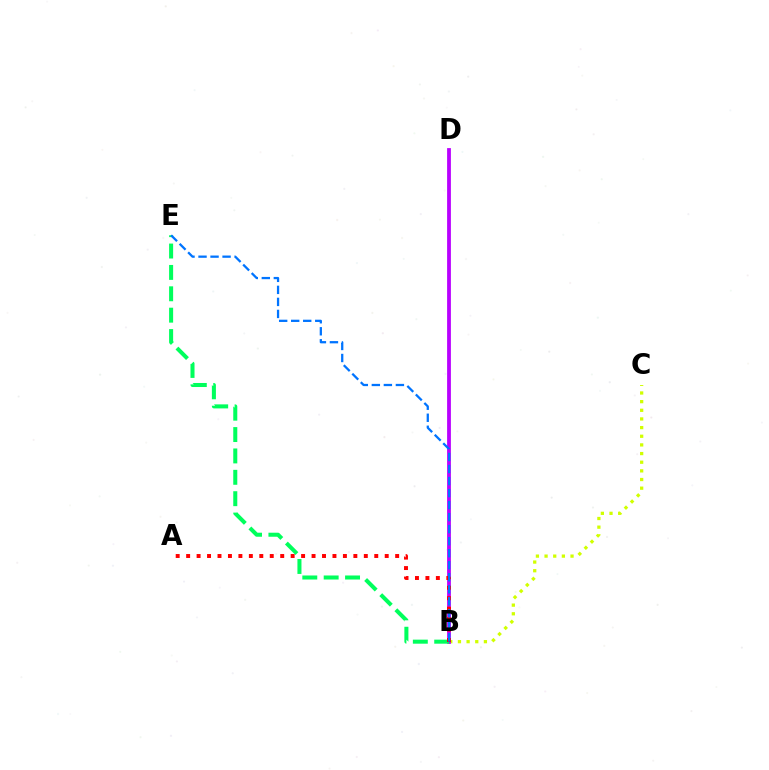{('B', 'C'): [{'color': '#d1ff00', 'line_style': 'dotted', 'thickness': 2.35}], ('B', 'D'): [{'color': '#b900ff', 'line_style': 'solid', 'thickness': 2.73}], ('B', 'E'): [{'color': '#00ff5c', 'line_style': 'dashed', 'thickness': 2.9}, {'color': '#0074ff', 'line_style': 'dashed', 'thickness': 1.63}], ('A', 'B'): [{'color': '#ff0000', 'line_style': 'dotted', 'thickness': 2.84}]}